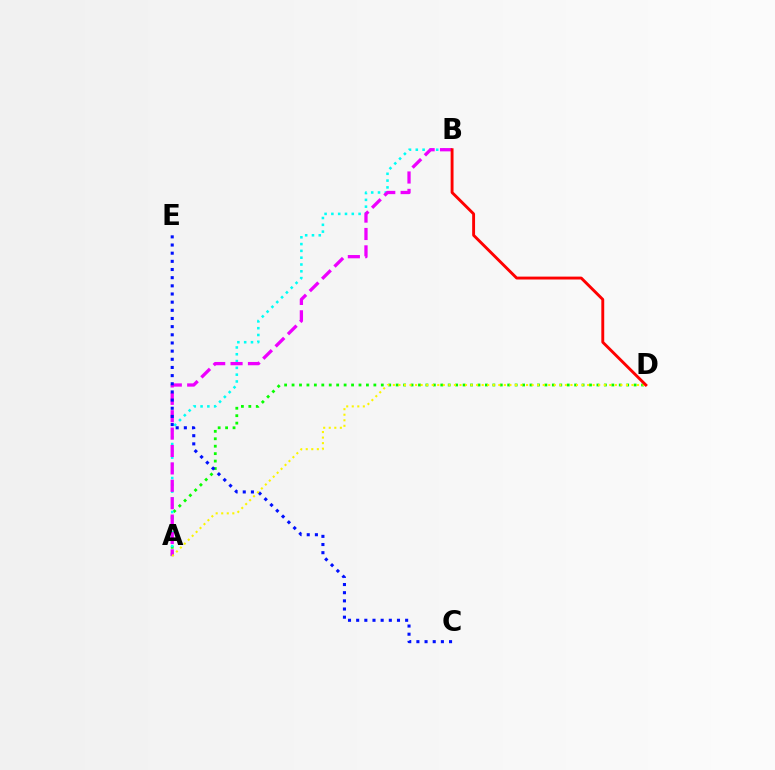{('A', 'D'): [{'color': '#08ff00', 'line_style': 'dotted', 'thickness': 2.02}, {'color': '#fcf500', 'line_style': 'dotted', 'thickness': 1.51}], ('A', 'B'): [{'color': '#00fff6', 'line_style': 'dotted', 'thickness': 1.85}, {'color': '#ee00ff', 'line_style': 'dashed', 'thickness': 2.36}], ('C', 'E'): [{'color': '#0010ff', 'line_style': 'dotted', 'thickness': 2.22}], ('B', 'D'): [{'color': '#ff0000', 'line_style': 'solid', 'thickness': 2.08}]}